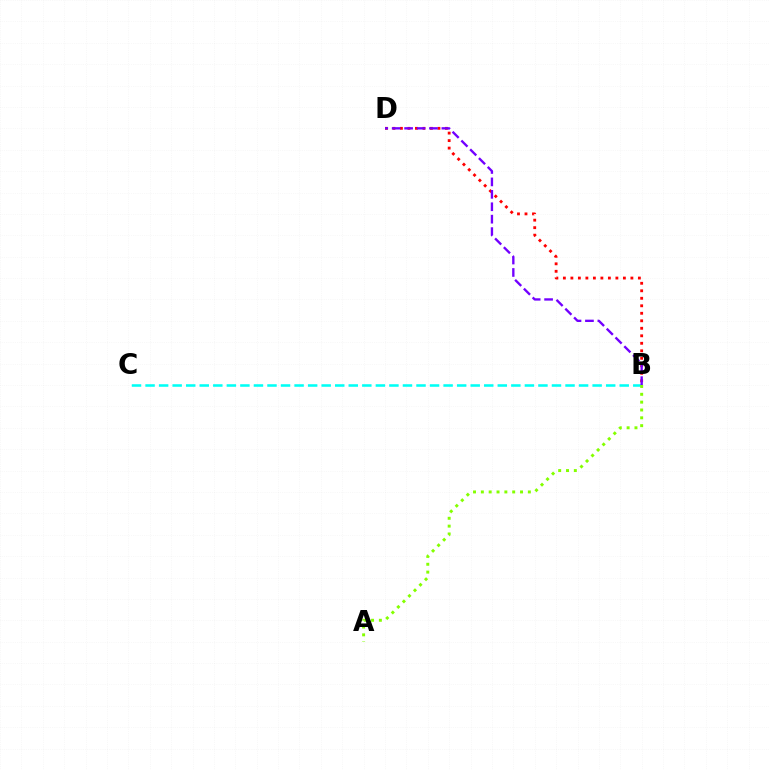{('B', 'D'): [{'color': '#ff0000', 'line_style': 'dotted', 'thickness': 2.04}, {'color': '#7200ff', 'line_style': 'dashed', 'thickness': 1.69}], ('B', 'C'): [{'color': '#00fff6', 'line_style': 'dashed', 'thickness': 1.84}], ('A', 'B'): [{'color': '#84ff00', 'line_style': 'dotted', 'thickness': 2.13}]}